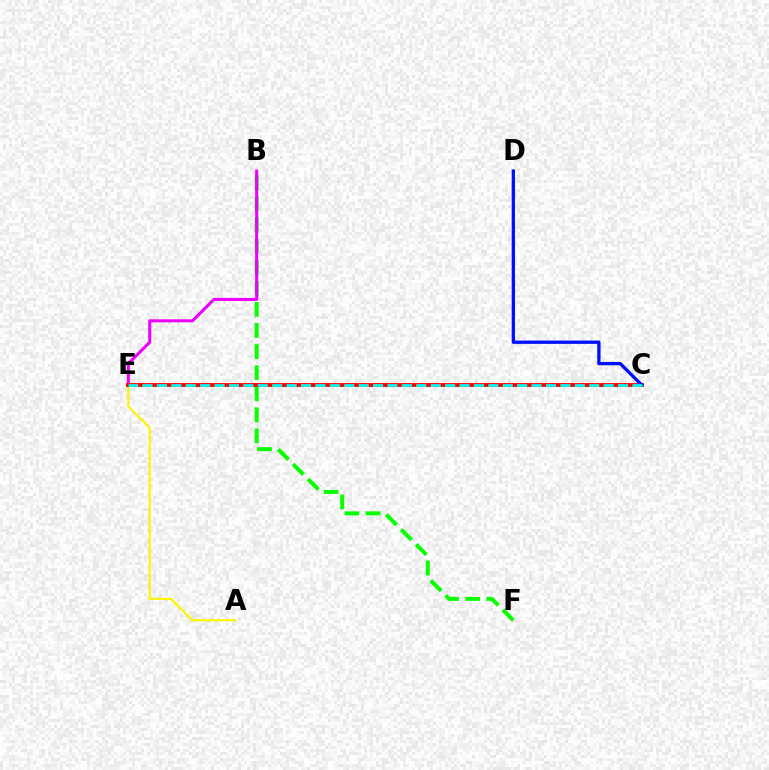{('B', 'F'): [{'color': '#08ff00', 'line_style': 'dashed', 'thickness': 2.86}], ('B', 'E'): [{'color': '#ee00ff', 'line_style': 'solid', 'thickness': 2.2}], ('A', 'E'): [{'color': '#fcf500', 'line_style': 'solid', 'thickness': 1.54}], ('C', 'E'): [{'color': '#ff0000', 'line_style': 'solid', 'thickness': 2.77}, {'color': '#00fff6', 'line_style': 'dashed', 'thickness': 1.96}], ('C', 'D'): [{'color': '#0010ff', 'line_style': 'solid', 'thickness': 2.38}]}